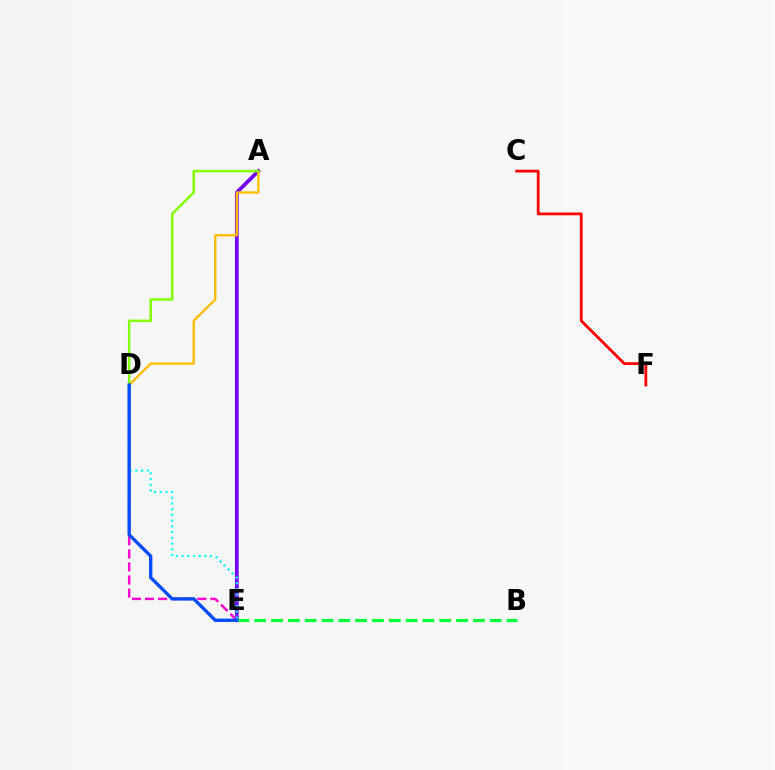{('A', 'E'): [{'color': '#7200ff', 'line_style': 'solid', 'thickness': 2.67}], ('C', 'F'): [{'color': '#ff0000', 'line_style': 'solid', 'thickness': 2.01}], ('A', 'D'): [{'color': '#ffbd00', 'line_style': 'solid', 'thickness': 1.69}, {'color': '#84ff00', 'line_style': 'solid', 'thickness': 1.79}], ('D', 'E'): [{'color': '#ff00cf', 'line_style': 'dashed', 'thickness': 1.78}, {'color': '#00fff6', 'line_style': 'dotted', 'thickness': 1.56}, {'color': '#004bff', 'line_style': 'solid', 'thickness': 2.4}], ('B', 'E'): [{'color': '#00ff39', 'line_style': 'dashed', 'thickness': 2.29}]}